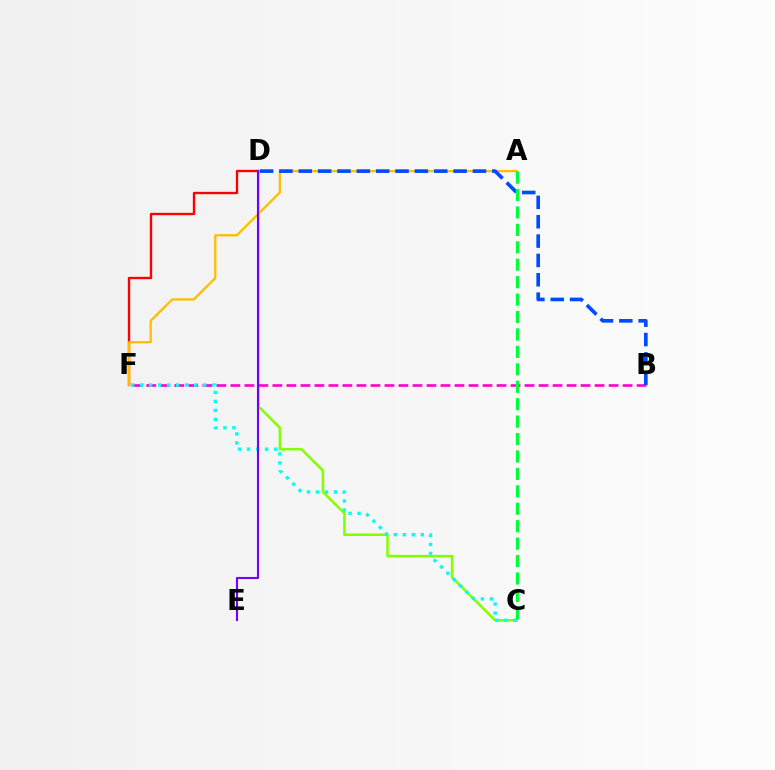{('D', 'F'): [{'color': '#ff0000', 'line_style': 'solid', 'thickness': 1.7}], ('A', 'F'): [{'color': '#ffbd00', 'line_style': 'solid', 'thickness': 1.66}], ('C', 'D'): [{'color': '#84ff00', 'line_style': 'solid', 'thickness': 1.84}], ('B', 'F'): [{'color': '#ff00cf', 'line_style': 'dashed', 'thickness': 1.9}], ('B', 'D'): [{'color': '#004bff', 'line_style': 'dashed', 'thickness': 2.63}], ('C', 'F'): [{'color': '#00fff6', 'line_style': 'dotted', 'thickness': 2.45}], ('D', 'E'): [{'color': '#7200ff', 'line_style': 'solid', 'thickness': 1.52}], ('A', 'C'): [{'color': '#00ff39', 'line_style': 'dashed', 'thickness': 2.37}]}